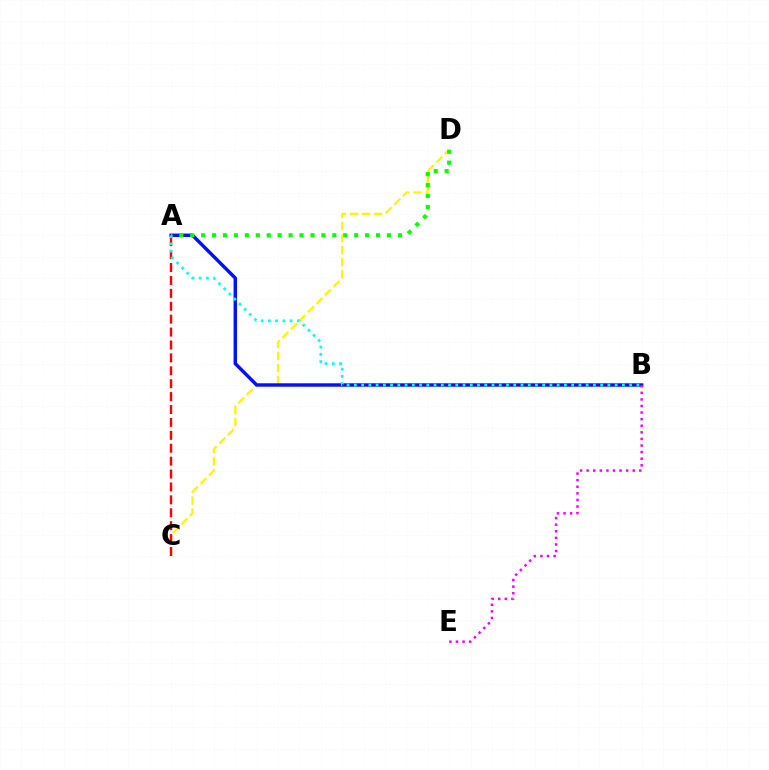{('C', 'D'): [{'color': '#fcf500', 'line_style': 'dashed', 'thickness': 1.64}], ('A', 'C'): [{'color': '#ff0000', 'line_style': 'dashed', 'thickness': 1.75}], ('A', 'B'): [{'color': '#0010ff', 'line_style': 'solid', 'thickness': 2.47}, {'color': '#00fff6', 'line_style': 'dotted', 'thickness': 1.97}], ('B', 'E'): [{'color': '#ee00ff', 'line_style': 'dotted', 'thickness': 1.79}], ('A', 'D'): [{'color': '#08ff00', 'line_style': 'dotted', 'thickness': 2.97}]}